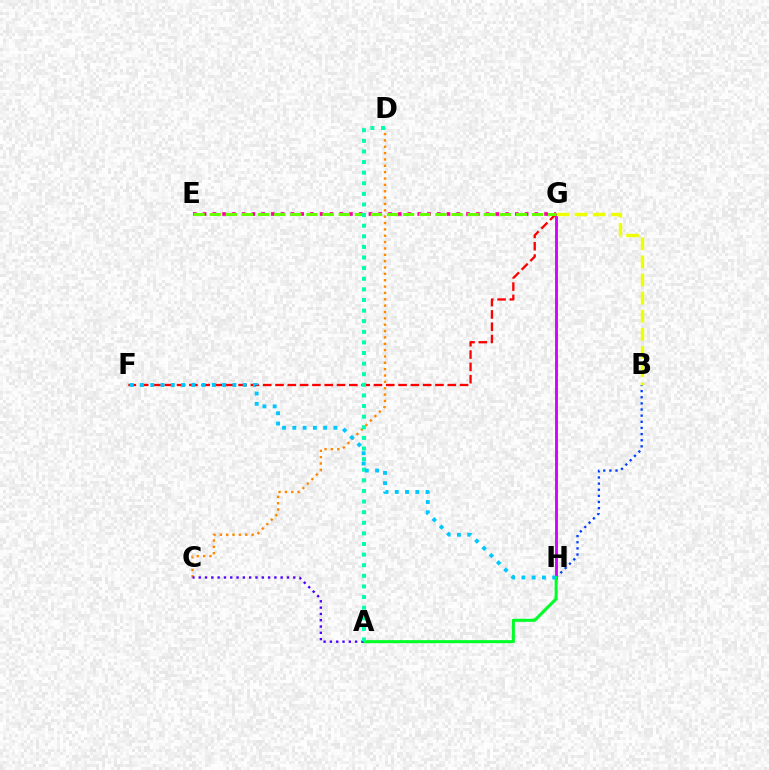{('B', 'H'): [{'color': '#003fff', 'line_style': 'dotted', 'thickness': 1.67}], ('G', 'H'): [{'color': '#d600ff', 'line_style': 'solid', 'thickness': 2.07}], ('B', 'G'): [{'color': '#eeff00', 'line_style': 'dashed', 'thickness': 2.46}], ('A', 'H'): [{'color': '#00ff27', 'line_style': 'solid', 'thickness': 2.2}], ('F', 'G'): [{'color': '#ff0000', 'line_style': 'dashed', 'thickness': 1.67}], ('C', 'D'): [{'color': '#ff8800', 'line_style': 'dotted', 'thickness': 1.73}], ('A', 'C'): [{'color': '#4f00ff', 'line_style': 'dotted', 'thickness': 1.71}], ('E', 'G'): [{'color': '#ff00a0', 'line_style': 'dotted', 'thickness': 2.65}, {'color': '#66ff00', 'line_style': 'dashed', 'thickness': 2.19}], ('A', 'D'): [{'color': '#00ffaf', 'line_style': 'dotted', 'thickness': 2.88}], ('F', 'H'): [{'color': '#00c7ff', 'line_style': 'dotted', 'thickness': 2.79}]}